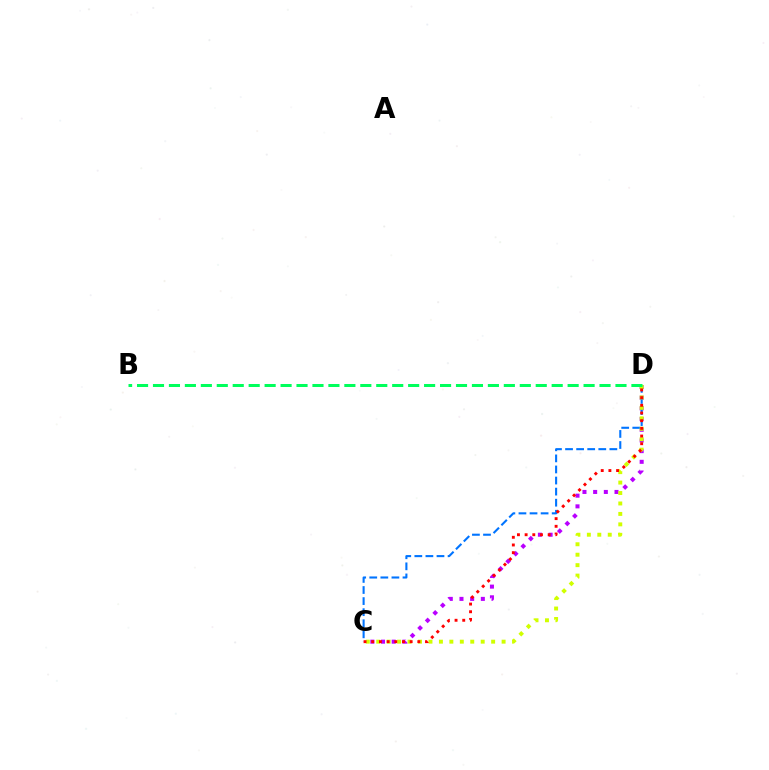{('C', 'D'): [{'color': '#b900ff', 'line_style': 'dotted', 'thickness': 2.9}, {'color': '#0074ff', 'line_style': 'dashed', 'thickness': 1.5}, {'color': '#d1ff00', 'line_style': 'dotted', 'thickness': 2.84}, {'color': '#ff0000', 'line_style': 'dotted', 'thickness': 2.09}], ('B', 'D'): [{'color': '#00ff5c', 'line_style': 'dashed', 'thickness': 2.17}]}